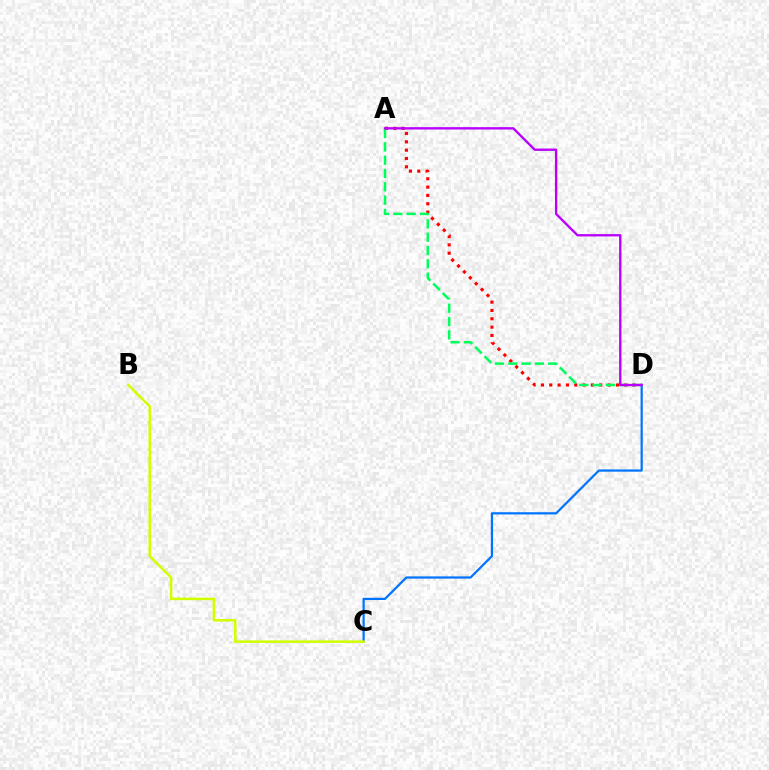{('A', 'D'): [{'color': '#ff0000', 'line_style': 'dotted', 'thickness': 2.26}, {'color': '#00ff5c', 'line_style': 'dashed', 'thickness': 1.81}, {'color': '#b900ff', 'line_style': 'solid', 'thickness': 1.7}], ('C', 'D'): [{'color': '#0074ff', 'line_style': 'solid', 'thickness': 1.6}], ('B', 'C'): [{'color': '#d1ff00', 'line_style': 'solid', 'thickness': 1.82}]}